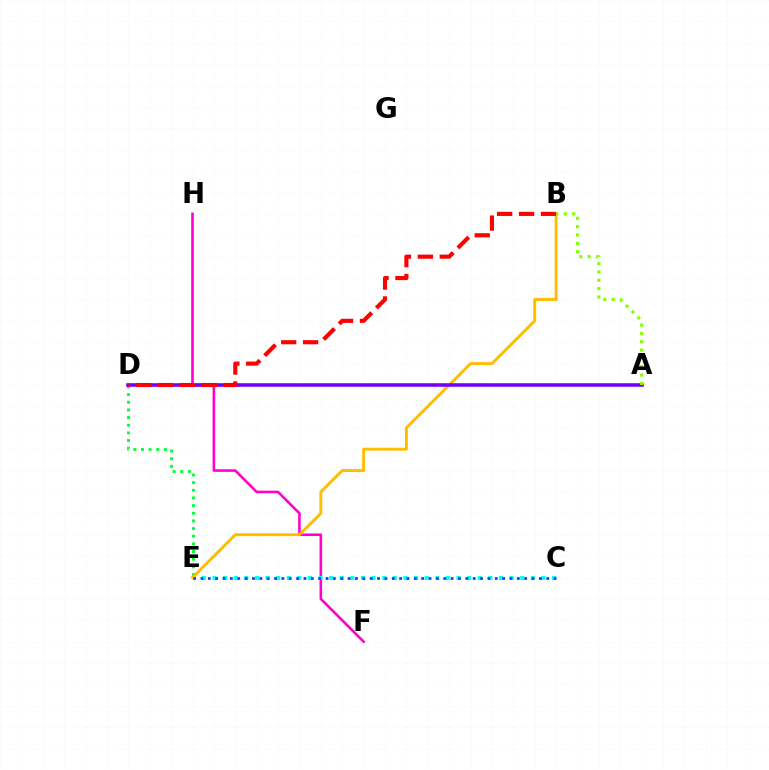{('F', 'H'): [{'color': '#ff00cf', 'line_style': 'solid', 'thickness': 1.87}], ('C', 'E'): [{'color': '#00fff6', 'line_style': 'dotted', 'thickness': 2.88}, {'color': '#004bff', 'line_style': 'dotted', 'thickness': 2.0}], ('D', 'E'): [{'color': '#00ff39', 'line_style': 'dotted', 'thickness': 2.08}], ('B', 'E'): [{'color': '#ffbd00', 'line_style': 'solid', 'thickness': 2.1}], ('A', 'D'): [{'color': '#7200ff', 'line_style': 'solid', 'thickness': 2.58}], ('A', 'B'): [{'color': '#84ff00', 'line_style': 'dotted', 'thickness': 2.26}], ('B', 'D'): [{'color': '#ff0000', 'line_style': 'dashed', 'thickness': 2.98}]}